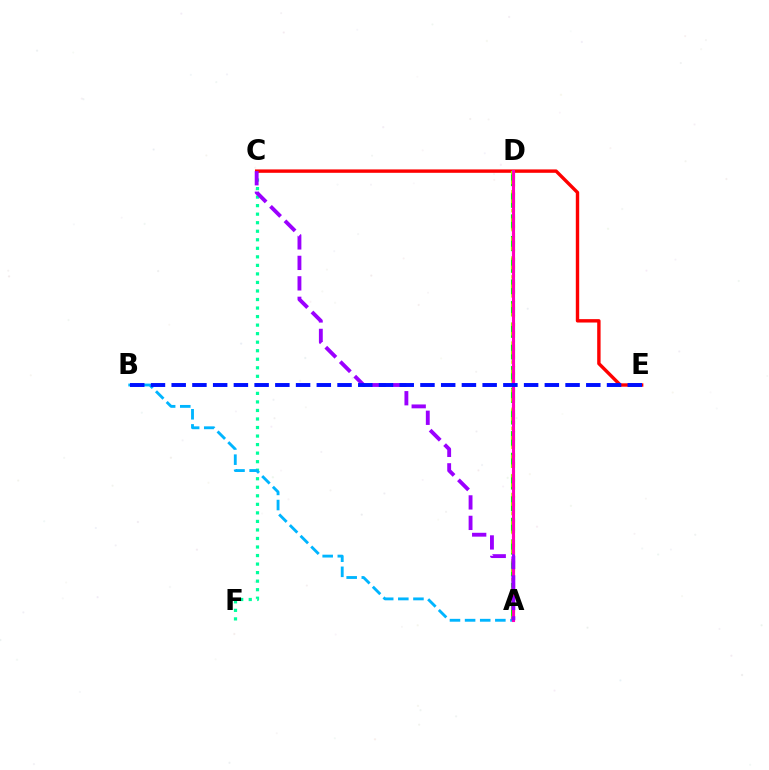{('C', 'F'): [{'color': '#00ff9d', 'line_style': 'dotted', 'thickness': 2.32}], ('C', 'E'): [{'color': '#ff0000', 'line_style': 'solid', 'thickness': 2.44}], ('A', 'D'): [{'color': '#08ff00', 'line_style': 'dashed', 'thickness': 2.94}, {'color': '#b3ff00', 'line_style': 'dotted', 'thickness': 2.57}, {'color': '#ffa500', 'line_style': 'dotted', 'thickness': 2.22}, {'color': '#ff00bd', 'line_style': 'solid', 'thickness': 2.23}], ('A', 'B'): [{'color': '#00b5ff', 'line_style': 'dashed', 'thickness': 2.05}], ('A', 'C'): [{'color': '#9b00ff', 'line_style': 'dashed', 'thickness': 2.78}], ('B', 'E'): [{'color': '#0010ff', 'line_style': 'dashed', 'thickness': 2.82}]}